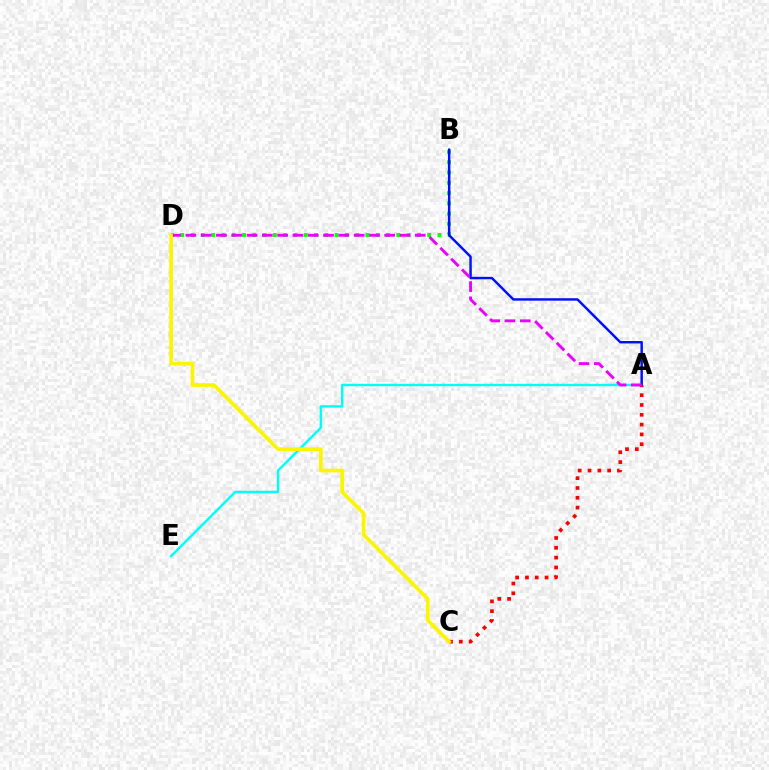{('A', 'E'): [{'color': '#00fff6', 'line_style': 'solid', 'thickness': 1.74}], ('B', 'D'): [{'color': '#08ff00', 'line_style': 'dotted', 'thickness': 2.8}], ('A', 'B'): [{'color': '#0010ff', 'line_style': 'solid', 'thickness': 1.76}], ('A', 'C'): [{'color': '#ff0000', 'line_style': 'dotted', 'thickness': 2.67}], ('A', 'D'): [{'color': '#ee00ff', 'line_style': 'dashed', 'thickness': 2.08}], ('C', 'D'): [{'color': '#fcf500', 'line_style': 'solid', 'thickness': 2.66}]}